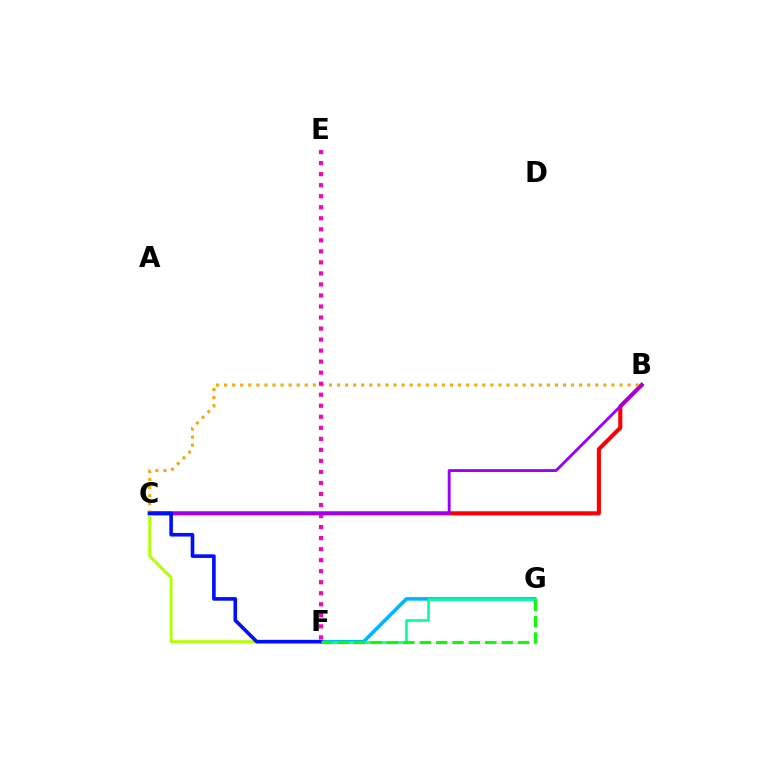{('B', 'C'): [{'color': '#ff0000', 'line_style': 'solid', 'thickness': 2.94}, {'color': '#ffa500', 'line_style': 'dotted', 'thickness': 2.19}, {'color': '#9b00ff', 'line_style': 'solid', 'thickness': 2.07}], ('F', 'G'): [{'color': '#00b5ff', 'line_style': 'solid', 'thickness': 2.57}, {'color': '#00ff9d', 'line_style': 'solid', 'thickness': 1.87}, {'color': '#08ff00', 'line_style': 'dashed', 'thickness': 2.23}], ('C', 'F'): [{'color': '#b3ff00', 'line_style': 'solid', 'thickness': 2.06}, {'color': '#0010ff', 'line_style': 'solid', 'thickness': 2.61}], ('E', 'F'): [{'color': '#ff00bd', 'line_style': 'dotted', 'thickness': 3.0}]}